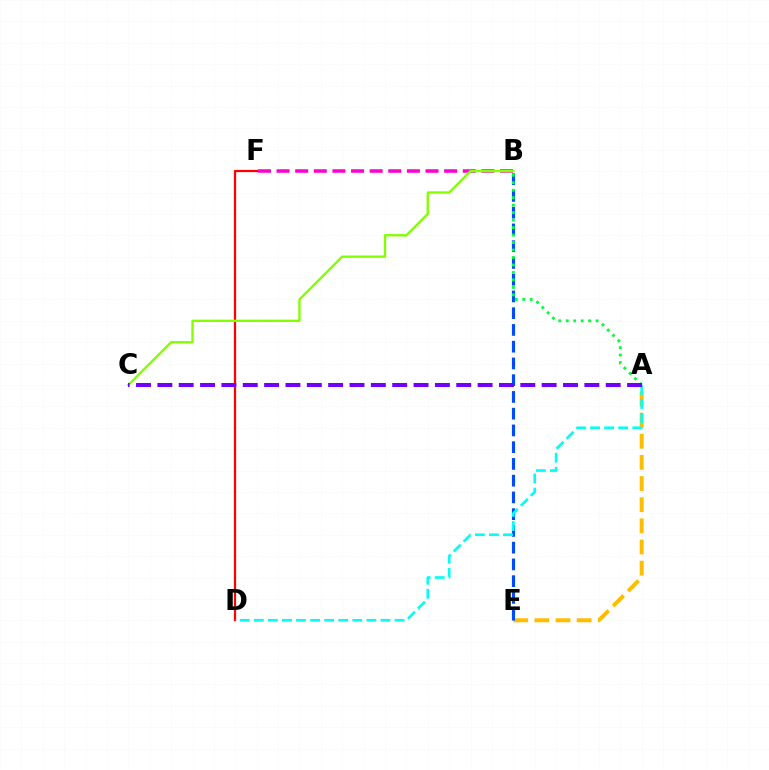{('B', 'F'): [{'color': '#ff00cf', 'line_style': 'dashed', 'thickness': 2.53}], ('D', 'F'): [{'color': '#ff0000', 'line_style': 'solid', 'thickness': 1.62}], ('A', 'E'): [{'color': '#ffbd00', 'line_style': 'dashed', 'thickness': 2.87}], ('B', 'E'): [{'color': '#004bff', 'line_style': 'dashed', 'thickness': 2.28}], ('A', 'D'): [{'color': '#00fff6', 'line_style': 'dashed', 'thickness': 1.91}], ('B', 'C'): [{'color': '#84ff00', 'line_style': 'solid', 'thickness': 1.7}], ('A', 'B'): [{'color': '#00ff39', 'line_style': 'dotted', 'thickness': 2.03}], ('A', 'C'): [{'color': '#7200ff', 'line_style': 'dashed', 'thickness': 2.9}]}